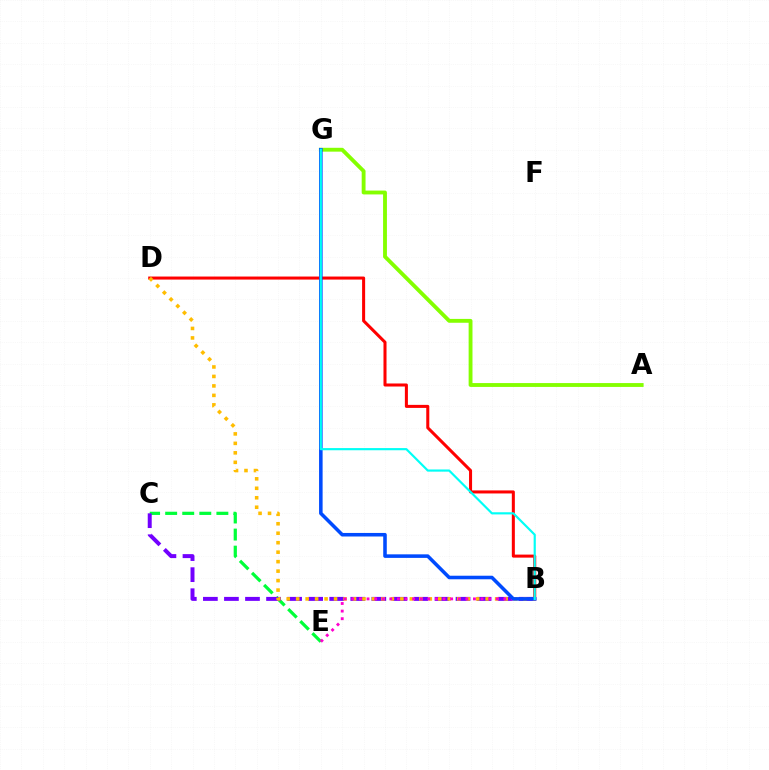{('B', 'D'): [{'color': '#ff0000', 'line_style': 'solid', 'thickness': 2.19}, {'color': '#ffbd00', 'line_style': 'dotted', 'thickness': 2.57}], ('C', 'E'): [{'color': '#00ff39', 'line_style': 'dashed', 'thickness': 2.32}], ('A', 'G'): [{'color': '#84ff00', 'line_style': 'solid', 'thickness': 2.78}], ('B', 'C'): [{'color': '#7200ff', 'line_style': 'dashed', 'thickness': 2.86}], ('B', 'E'): [{'color': '#ff00cf', 'line_style': 'dotted', 'thickness': 2.07}], ('B', 'G'): [{'color': '#004bff', 'line_style': 'solid', 'thickness': 2.56}, {'color': '#00fff6', 'line_style': 'solid', 'thickness': 1.56}]}